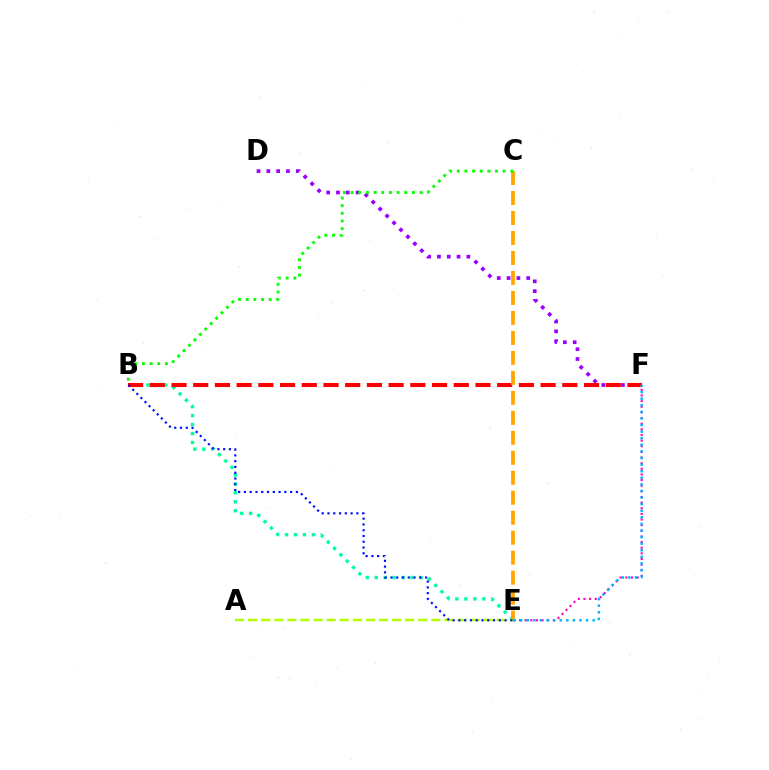{('D', 'F'): [{'color': '#9b00ff', 'line_style': 'dotted', 'thickness': 2.67}], ('E', 'F'): [{'color': '#ff00bd', 'line_style': 'dotted', 'thickness': 1.53}, {'color': '#00b5ff', 'line_style': 'dotted', 'thickness': 1.79}], ('B', 'E'): [{'color': '#00ff9d', 'line_style': 'dotted', 'thickness': 2.43}, {'color': '#0010ff', 'line_style': 'dotted', 'thickness': 1.57}], ('B', 'F'): [{'color': '#ff0000', 'line_style': 'dashed', 'thickness': 2.95}], ('C', 'E'): [{'color': '#ffa500', 'line_style': 'dashed', 'thickness': 2.71}], ('B', 'C'): [{'color': '#08ff00', 'line_style': 'dotted', 'thickness': 2.08}], ('A', 'E'): [{'color': '#b3ff00', 'line_style': 'dashed', 'thickness': 1.78}]}